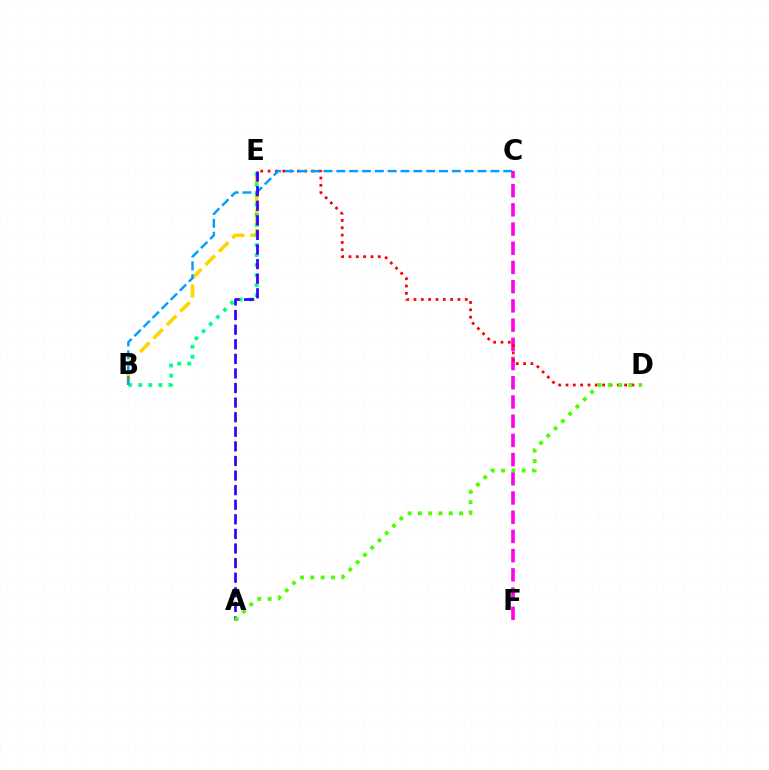{('C', 'F'): [{'color': '#ff00ed', 'line_style': 'dashed', 'thickness': 2.61}], ('B', 'E'): [{'color': '#ffd500', 'line_style': 'dashed', 'thickness': 2.58}, {'color': '#00ff86', 'line_style': 'dotted', 'thickness': 2.73}], ('D', 'E'): [{'color': '#ff0000', 'line_style': 'dotted', 'thickness': 1.99}], ('B', 'C'): [{'color': '#009eff', 'line_style': 'dashed', 'thickness': 1.74}], ('A', 'E'): [{'color': '#3700ff', 'line_style': 'dashed', 'thickness': 1.98}], ('A', 'D'): [{'color': '#4fff00', 'line_style': 'dotted', 'thickness': 2.8}]}